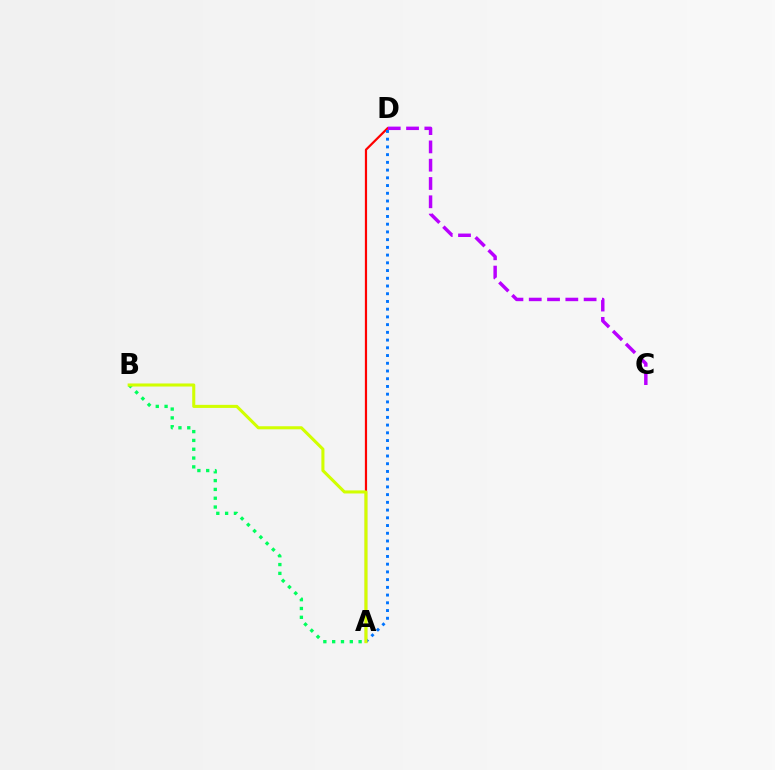{('A', 'D'): [{'color': '#ff0000', 'line_style': 'solid', 'thickness': 1.59}, {'color': '#0074ff', 'line_style': 'dotted', 'thickness': 2.1}], ('A', 'B'): [{'color': '#00ff5c', 'line_style': 'dotted', 'thickness': 2.39}, {'color': '#d1ff00', 'line_style': 'solid', 'thickness': 2.21}], ('C', 'D'): [{'color': '#b900ff', 'line_style': 'dashed', 'thickness': 2.49}]}